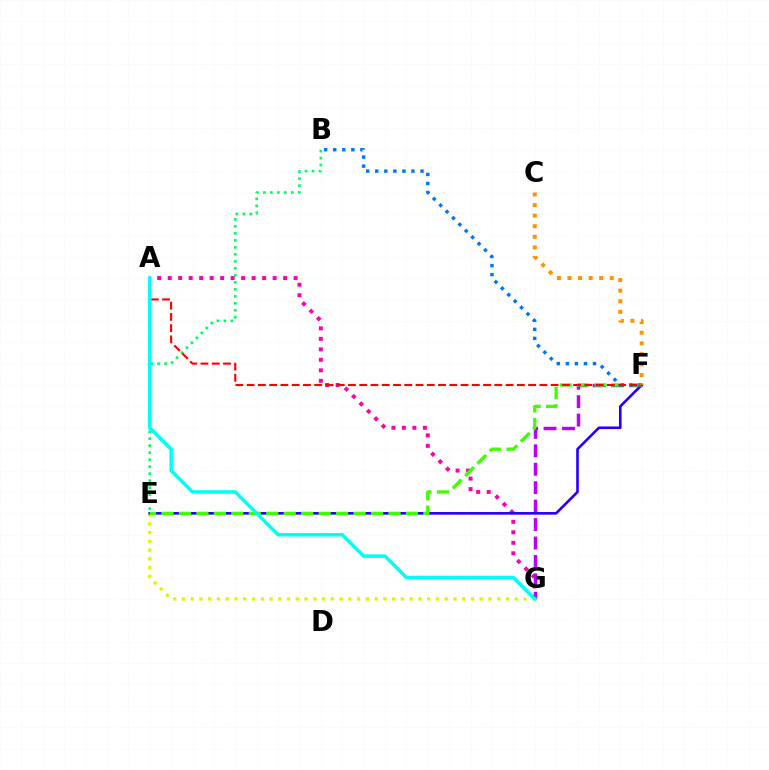{('A', 'G'): [{'color': '#ff00ac', 'line_style': 'dotted', 'thickness': 2.85}, {'color': '#00fff6', 'line_style': 'solid', 'thickness': 2.54}], ('F', 'G'): [{'color': '#b900ff', 'line_style': 'dashed', 'thickness': 2.5}], ('E', 'G'): [{'color': '#d1ff00', 'line_style': 'dotted', 'thickness': 2.38}], ('E', 'F'): [{'color': '#2500ff', 'line_style': 'solid', 'thickness': 1.89}, {'color': '#3dff00', 'line_style': 'dashed', 'thickness': 2.37}], ('B', 'E'): [{'color': '#00ff5c', 'line_style': 'dotted', 'thickness': 1.9}], ('B', 'F'): [{'color': '#0074ff', 'line_style': 'dotted', 'thickness': 2.46}], ('C', 'F'): [{'color': '#ff9400', 'line_style': 'dotted', 'thickness': 2.87}], ('A', 'F'): [{'color': '#ff0000', 'line_style': 'dashed', 'thickness': 1.53}]}